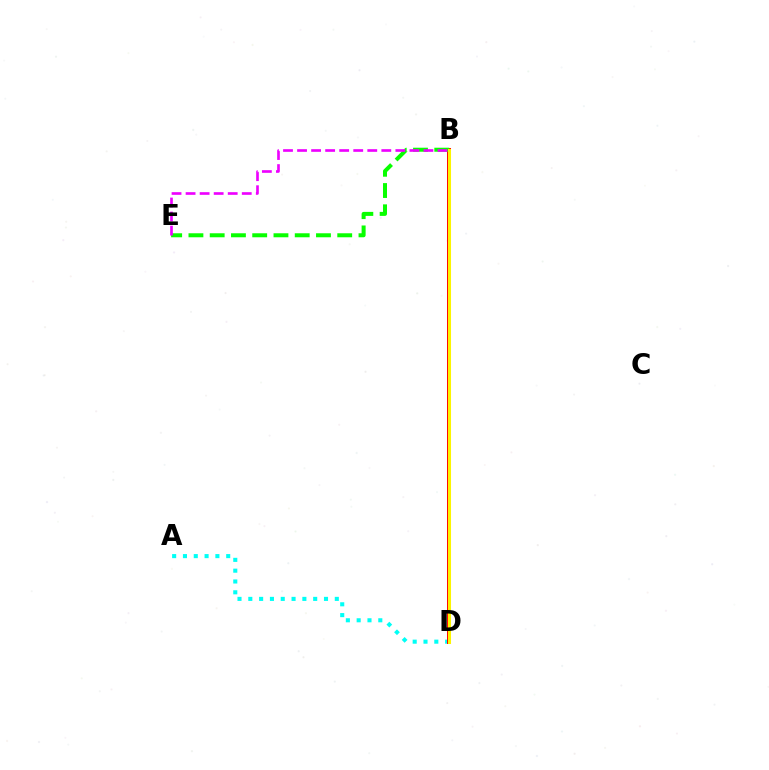{('B', 'D'): [{'color': '#0010ff', 'line_style': 'dotted', 'thickness': 1.87}, {'color': '#ff0000', 'line_style': 'solid', 'thickness': 2.84}, {'color': '#fcf500', 'line_style': 'solid', 'thickness': 2.19}], ('A', 'D'): [{'color': '#00fff6', 'line_style': 'dotted', 'thickness': 2.94}], ('B', 'E'): [{'color': '#08ff00', 'line_style': 'dashed', 'thickness': 2.89}, {'color': '#ee00ff', 'line_style': 'dashed', 'thickness': 1.91}]}